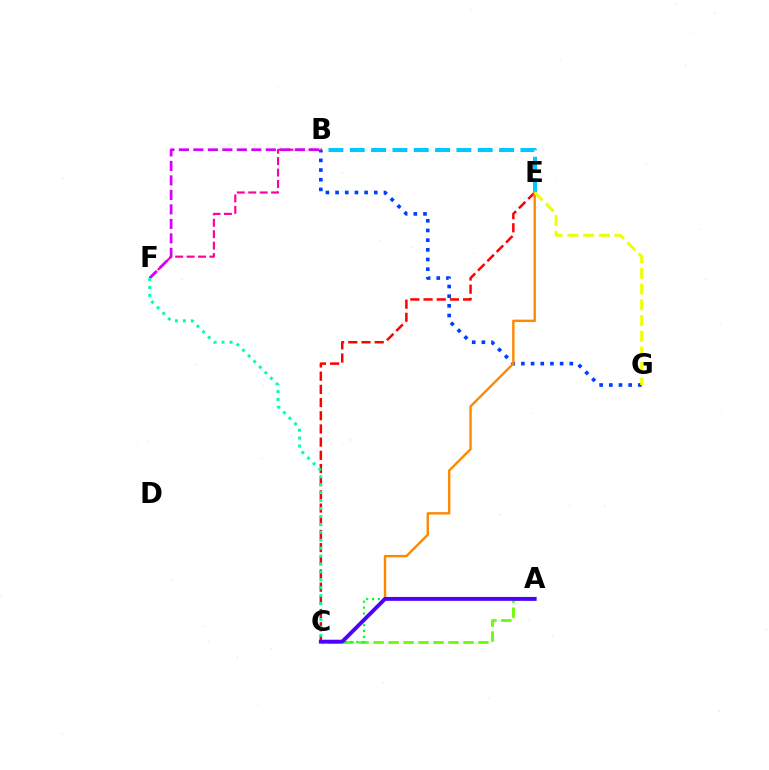{('A', 'C'): [{'color': '#66ff00', 'line_style': 'dashed', 'thickness': 2.03}, {'color': '#00ff27', 'line_style': 'dotted', 'thickness': 1.59}, {'color': '#4f00ff', 'line_style': 'solid', 'thickness': 2.79}], ('C', 'E'): [{'color': '#ff0000', 'line_style': 'dashed', 'thickness': 1.79}, {'color': '#ff8800', 'line_style': 'solid', 'thickness': 1.73}], ('B', 'E'): [{'color': '#00c7ff', 'line_style': 'dashed', 'thickness': 2.9}], ('B', 'G'): [{'color': '#003fff', 'line_style': 'dotted', 'thickness': 2.63}], ('B', 'F'): [{'color': '#ff00a0', 'line_style': 'dashed', 'thickness': 1.55}, {'color': '#d600ff', 'line_style': 'dashed', 'thickness': 1.97}], ('C', 'F'): [{'color': '#00ffaf', 'line_style': 'dotted', 'thickness': 2.15}], ('E', 'G'): [{'color': '#eeff00', 'line_style': 'dashed', 'thickness': 2.14}]}